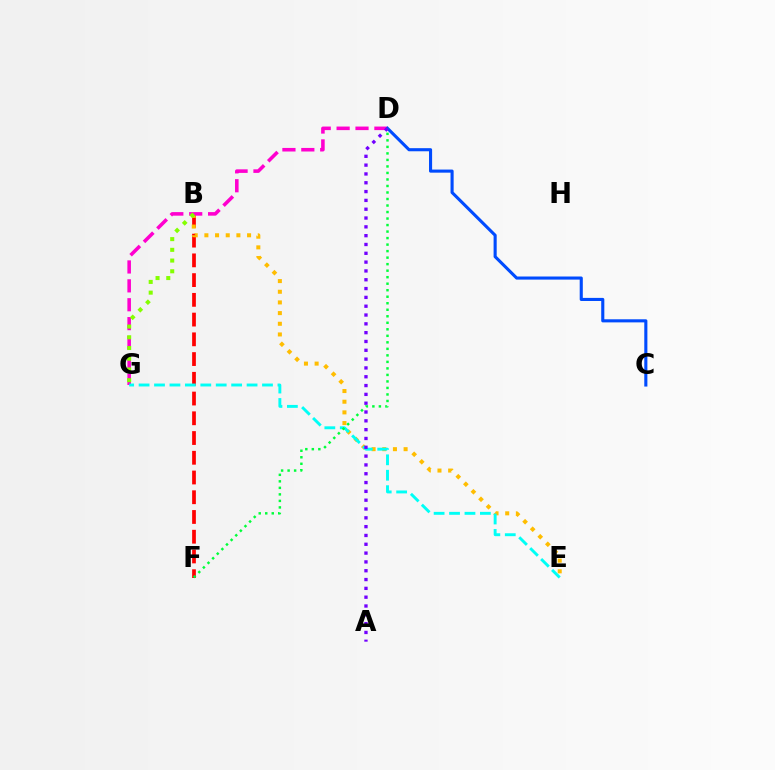{('B', 'F'): [{'color': '#ff0000', 'line_style': 'dashed', 'thickness': 2.68}], ('B', 'E'): [{'color': '#ffbd00', 'line_style': 'dotted', 'thickness': 2.9}], ('D', 'G'): [{'color': '#ff00cf', 'line_style': 'dashed', 'thickness': 2.57}], ('B', 'G'): [{'color': '#84ff00', 'line_style': 'dotted', 'thickness': 2.91}], ('E', 'G'): [{'color': '#00fff6', 'line_style': 'dashed', 'thickness': 2.1}], ('C', 'D'): [{'color': '#004bff', 'line_style': 'solid', 'thickness': 2.23}], ('D', 'F'): [{'color': '#00ff39', 'line_style': 'dotted', 'thickness': 1.77}], ('A', 'D'): [{'color': '#7200ff', 'line_style': 'dotted', 'thickness': 2.4}]}